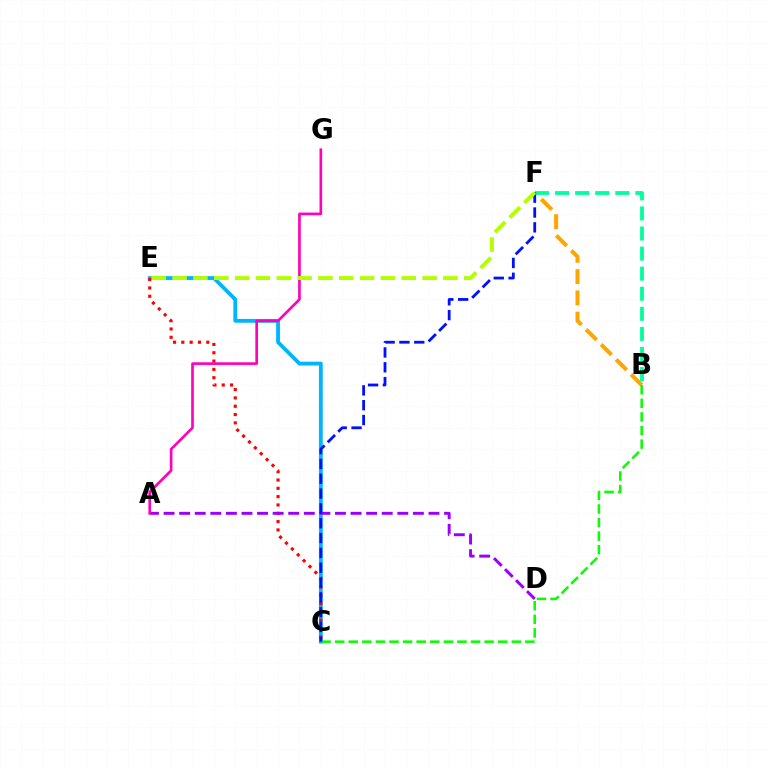{('C', 'E'): [{'color': '#00b5ff', 'line_style': 'solid', 'thickness': 2.75}, {'color': '#ff0000', 'line_style': 'dotted', 'thickness': 2.26}], ('B', 'F'): [{'color': '#ffa500', 'line_style': 'dashed', 'thickness': 2.89}, {'color': '#00ff9d', 'line_style': 'dashed', 'thickness': 2.73}], ('B', 'C'): [{'color': '#08ff00', 'line_style': 'dashed', 'thickness': 1.85}], ('A', 'D'): [{'color': '#9b00ff', 'line_style': 'dashed', 'thickness': 2.12}], ('C', 'F'): [{'color': '#0010ff', 'line_style': 'dashed', 'thickness': 2.01}], ('A', 'G'): [{'color': '#ff00bd', 'line_style': 'solid', 'thickness': 1.91}], ('E', 'F'): [{'color': '#b3ff00', 'line_style': 'dashed', 'thickness': 2.83}]}